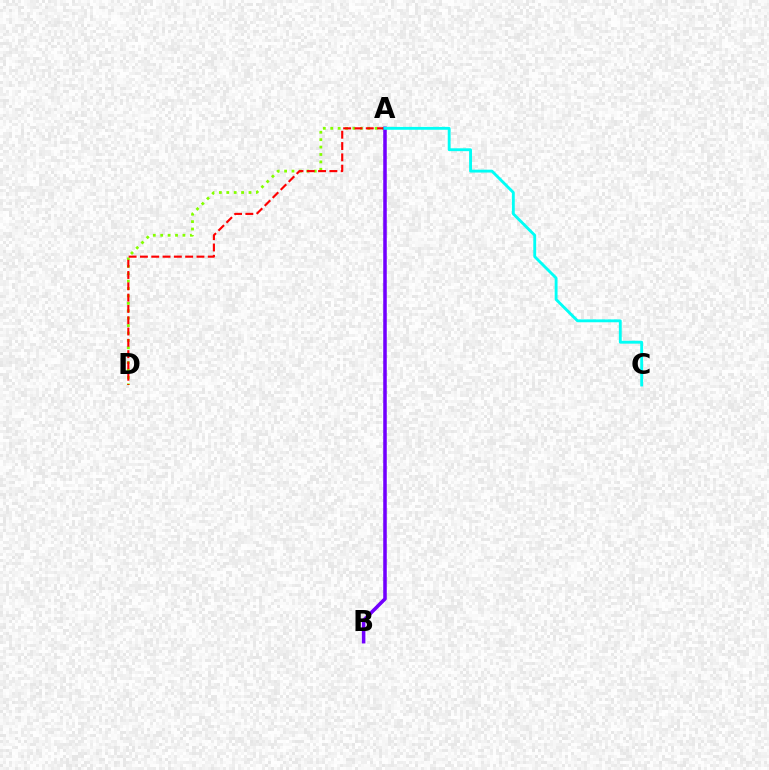{('A', 'D'): [{'color': '#84ff00', 'line_style': 'dotted', 'thickness': 2.01}, {'color': '#ff0000', 'line_style': 'dashed', 'thickness': 1.54}], ('A', 'B'): [{'color': '#7200ff', 'line_style': 'solid', 'thickness': 2.55}], ('A', 'C'): [{'color': '#00fff6', 'line_style': 'solid', 'thickness': 2.06}]}